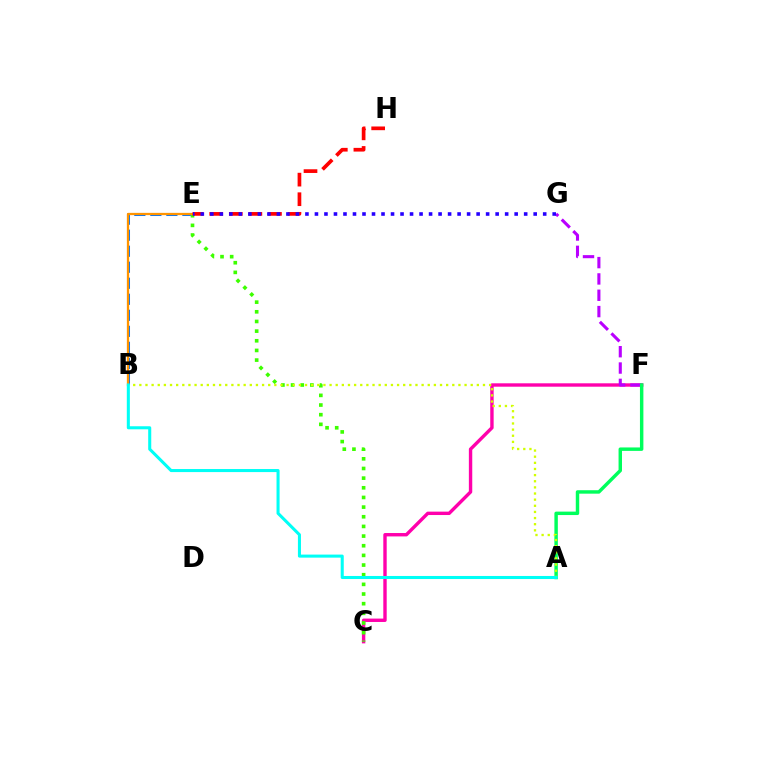{('B', 'E'): [{'color': '#0074ff', 'line_style': 'dashed', 'thickness': 2.18}, {'color': '#ff9400', 'line_style': 'solid', 'thickness': 1.63}], ('C', 'F'): [{'color': '#ff00ac', 'line_style': 'solid', 'thickness': 2.44}], ('F', 'G'): [{'color': '#b900ff', 'line_style': 'dashed', 'thickness': 2.22}], ('C', 'E'): [{'color': '#3dff00', 'line_style': 'dotted', 'thickness': 2.62}], ('A', 'F'): [{'color': '#00ff5c', 'line_style': 'solid', 'thickness': 2.48}], ('E', 'H'): [{'color': '#ff0000', 'line_style': 'dashed', 'thickness': 2.66}], ('E', 'G'): [{'color': '#2500ff', 'line_style': 'dotted', 'thickness': 2.58}], ('A', 'B'): [{'color': '#d1ff00', 'line_style': 'dotted', 'thickness': 1.67}, {'color': '#00fff6', 'line_style': 'solid', 'thickness': 2.2}]}